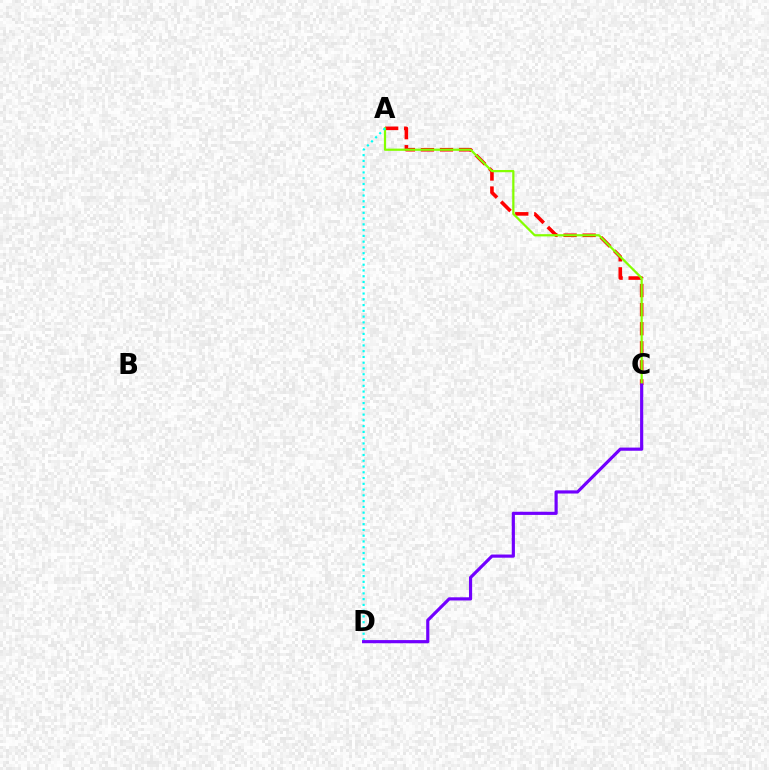{('A', 'C'): [{'color': '#ff0000', 'line_style': 'dashed', 'thickness': 2.59}, {'color': '#84ff00', 'line_style': 'solid', 'thickness': 1.61}], ('A', 'D'): [{'color': '#00fff6', 'line_style': 'dotted', 'thickness': 1.57}], ('C', 'D'): [{'color': '#7200ff', 'line_style': 'solid', 'thickness': 2.28}]}